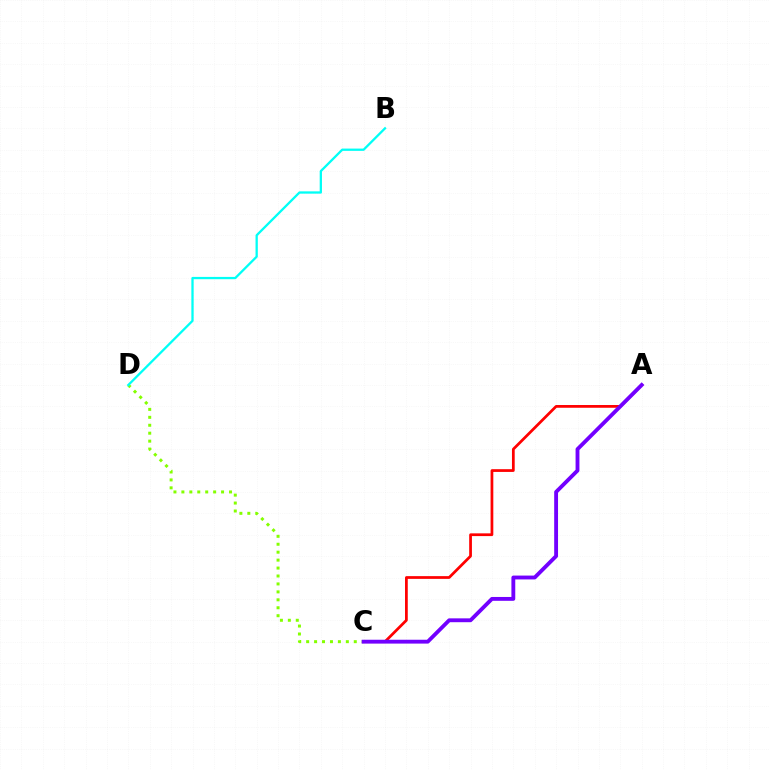{('C', 'D'): [{'color': '#84ff00', 'line_style': 'dotted', 'thickness': 2.16}], ('A', 'C'): [{'color': '#ff0000', 'line_style': 'solid', 'thickness': 1.98}, {'color': '#7200ff', 'line_style': 'solid', 'thickness': 2.77}], ('B', 'D'): [{'color': '#00fff6', 'line_style': 'solid', 'thickness': 1.65}]}